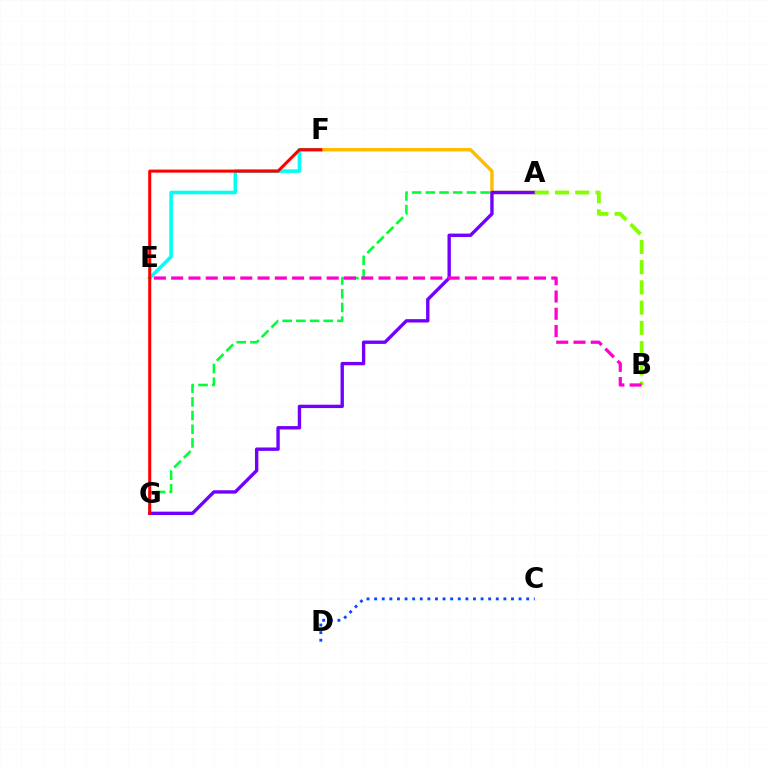{('A', 'G'): [{'color': '#00ff39', 'line_style': 'dashed', 'thickness': 1.86}, {'color': '#7200ff', 'line_style': 'solid', 'thickness': 2.43}], ('C', 'D'): [{'color': '#004bff', 'line_style': 'dotted', 'thickness': 2.07}], ('E', 'F'): [{'color': '#00fff6', 'line_style': 'solid', 'thickness': 2.57}], ('A', 'F'): [{'color': '#ffbd00', 'line_style': 'solid', 'thickness': 2.49}], ('F', 'G'): [{'color': '#ff0000', 'line_style': 'solid', 'thickness': 2.19}], ('A', 'B'): [{'color': '#84ff00', 'line_style': 'dashed', 'thickness': 2.75}], ('B', 'E'): [{'color': '#ff00cf', 'line_style': 'dashed', 'thickness': 2.35}]}